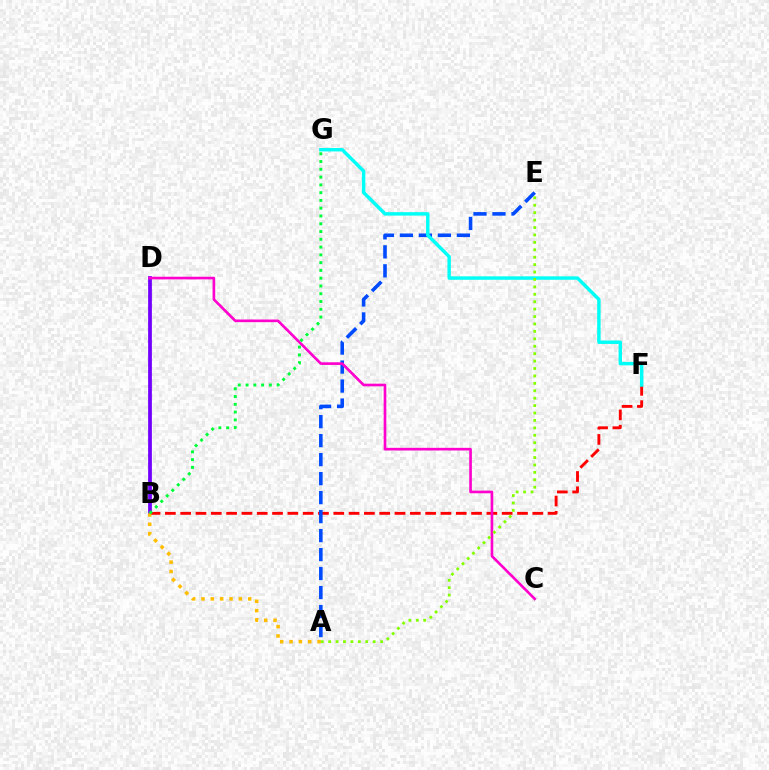{('B', 'D'): [{'color': '#7200ff', 'line_style': 'solid', 'thickness': 2.7}], ('B', 'F'): [{'color': '#ff0000', 'line_style': 'dashed', 'thickness': 2.08}], ('A', 'B'): [{'color': '#ffbd00', 'line_style': 'dotted', 'thickness': 2.54}], ('A', 'E'): [{'color': '#004bff', 'line_style': 'dashed', 'thickness': 2.58}, {'color': '#84ff00', 'line_style': 'dotted', 'thickness': 2.02}], ('C', 'D'): [{'color': '#ff00cf', 'line_style': 'solid', 'thickness': 1.91}], ('F', 'G'): [{'color': '#00fff6', 'line_style': 'solid', 'thickness': 2.47}], ('B', 'G'): [{'color': '#00ff39', 'line_style': 'dotted', 'thickness': 2.11}]}